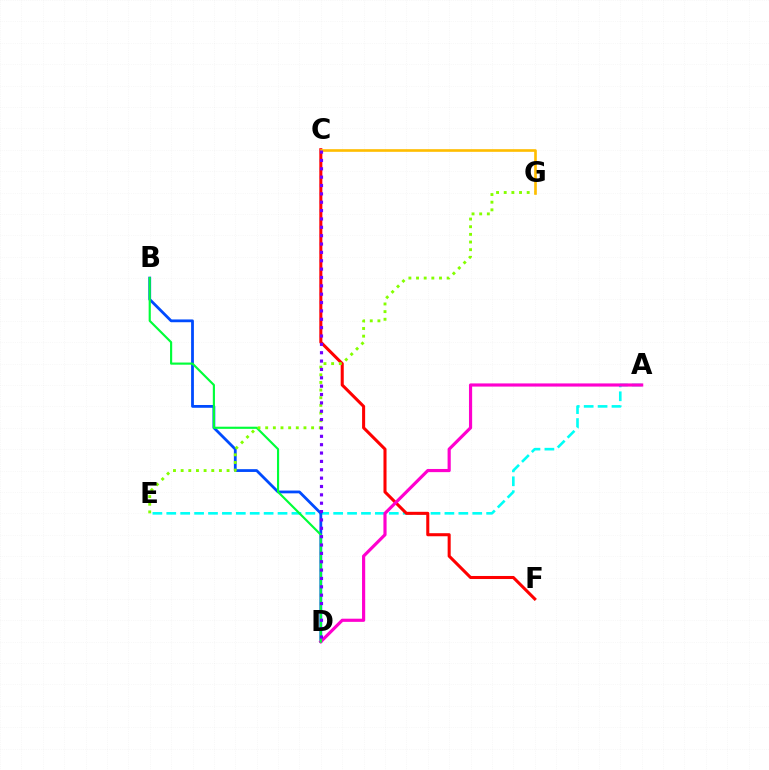{('A', 'E'): [{'color': '#00fff6', 'line_style': 'dashed', 'thickness': 1.89}], ('B', 'D'): [{'color': '#004bff', 'line_style': 'solid', 'thickness': 2.01}, {'color': '#00ff39', 'line_style': 'solid', 'thickness': 1.55}], ('C', 'F'): [{'color': '#ff0000', 'line_style': 'solid', 'thickness': 2.2}], ('A', 'D'): [{'color': '#ff00cf', 'line_style': 'solid', 'thickness': 2.28}], ('E', 'G'): [{'color': '#84ff00', 'line_style': 'dotted', 'thickness': 2.08}], ('C', 'G'): [{'color': '#ffbd00', 'line_style': 'solid', 'thickness': 1.9}], ('C', 'D'): [{'color': '#7200ff', 'line_style': 'dotted', 'thickness': 2.27}]}